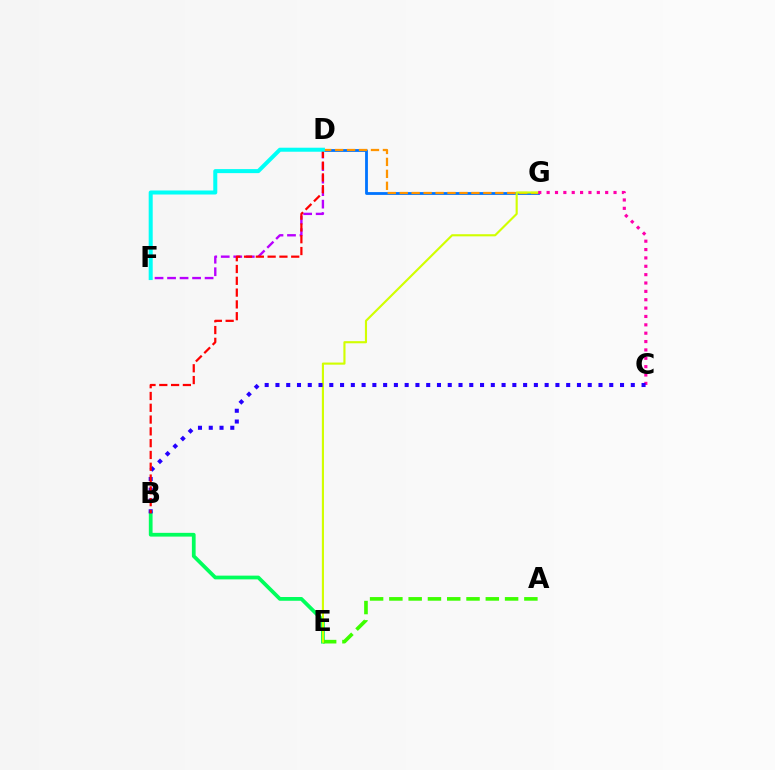{('B', 'E'): [{'color': '#00ff5c', 'line_style': 'solid', 'thickness': 2.7}], ('D', 'G'): [{'color': '#0074ff', 'line_style': 'solid', 'thickness': 2.03}, {'color': '#ff9400', 'line_style': 'dashed', 'thickness': 1.62}], ('A', 'E'): [{'color': '#3dff00', 'line_style': 'dashed', 'thickness': 2.62}], ('E', 'G'): [{'color': '#d1ff00', 'line_style': 'solid', 'thickness': 1.54}], ('D', 'F'): [{'color': '#b900ff', 'line_style': 'dashed', 'thickness': 1.7}, {'color': '#00fff6', 'line_style': 'solid', 'thickness': 2.89}], ('C', 'G'): [{'color': '#ff00ac', 'line_style': 'dotted', 'thickness': 2.27}], ('B', 'C'): [{'color': '#2500ff', 'line_style': 'dotted', 'thickness': 2.93}], ('B', 'D'): [{'color': '#ff0000', 'line_style': 'dashed', 'thickness': 1.6}]}